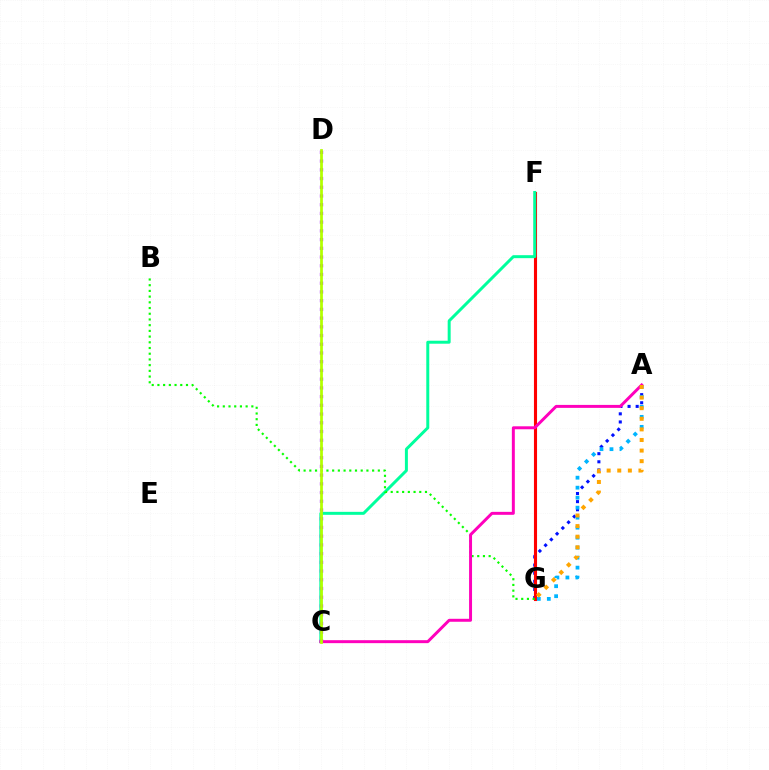{('A', 'G'): [{'color': '#0010ff', 'line_style': 'dotted', 'thickness': 2.21}, {'color': '#00b5ff', 'line_style': 'dotted', 'thickness': 2.72}, {'color': '#ffa500', 'line_style': 'dotted', 'thickness': 2.88}], ('F', 'G'): [{'color': '#ff0000', 'line_style': 'solid', 'thickness': 2.23}], ('C', 'F'): [{'color': '#00ff9d', 'line_style': 'solid', 'thickness': 2.14}], ('C', 'D'): [{'color': '#9b00ff', 'line_style': 'dotted', 'thickness': 2.37}, {'color': '#b3ff00', 'line_style': 'solid', 'thickness': 1.98}], ('B', 'G'): [{'color': '#08ff00', 'line_style': 'dotted', 'thickness': 1.55}], ('A', 'C'): [{'color': '#ff00bd', 'line_style': 'solid', 'thickness': 2.13}]}